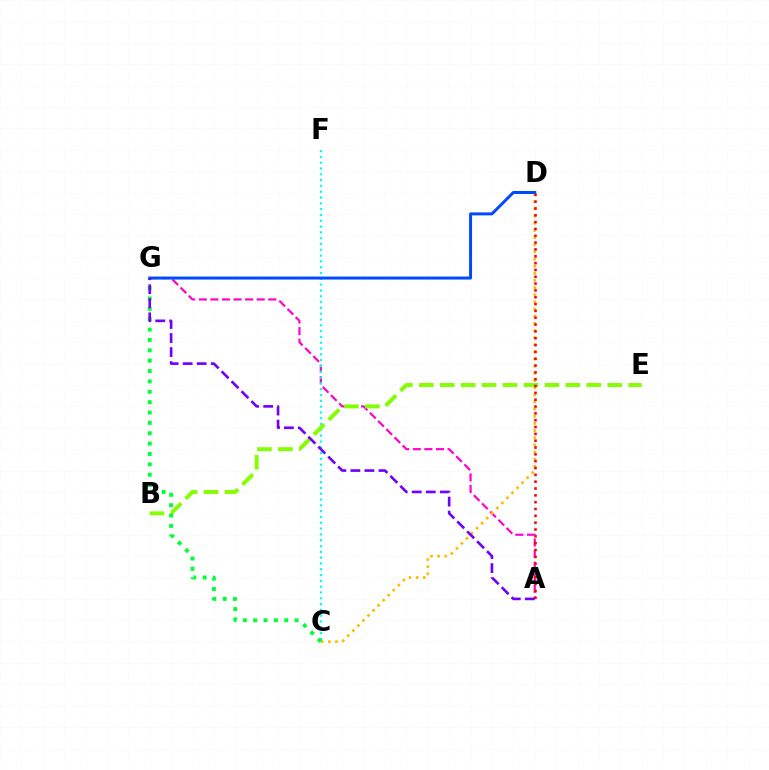{('A', 'G'): [{'color': '#ff00cf', 'line_style': 'dashed', 'thickness': 1.57}, {'color': '#7200ff', 'line_style': 'dashed', 'thickness': 1.91}], ('C', 'D'): [{'color': '#ffbd00', 'line_style': 'dotted', 'thickness': 1.94}], ('C', 'F'): [{'color': '#00fff6', 'line_style': 'dotted', 'thickness': 1.58}], ('B', 'E'): [{'color': '#84ff00', 'line_style': 'dashed', 'thickness': 2.84}], ('A', 'D'): [{'color': '#ff0000', 'line_style': 'dotted', 'thickness': 1.86}], ('C', 'G'): [{'color': '#00ff39', 'line_style': 'dotted', 'thickness': 2.82}], ('D', 'G'): [{'color': '#004bff', 'line_style': 'solid', 'thickness': 2.15}]}